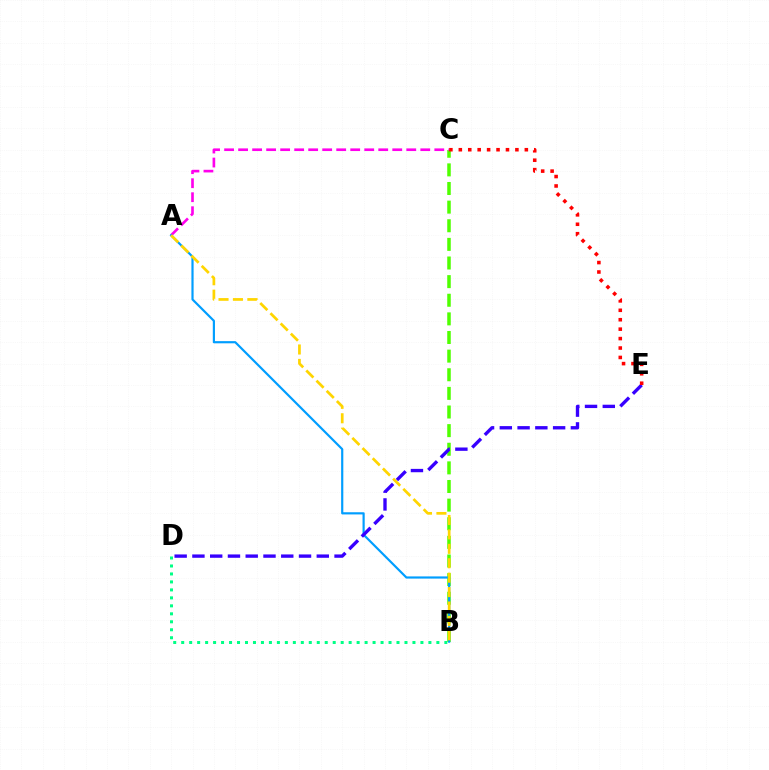{('B', 'C'): [{'color': '#4fff00', 'line_style': 'dashed', 'thickness': 2.53}], ('A', 'C'): [{'color': '#ff00ed', 'line_style': 'dashed', 'thickness': 1.9}], ('A', 'B'): [{'color': '#009eff', 'line_style': 'solid', 'thickness': 1.57}, {'color': '#ffd500', 'line_style': 'dashed', 'thickness': 1.96}], ('D', 'E'): [{'color': '#3700ff', 'line_style': 'dashed', 'thickness': 2.41}], ('C', 'E'): [{'color': '#ff0000', 'line_style': 'dotted', 'thickness': 2.56}], ('B', 'D'): [{'color': '#00ff86', 'line_style': 'dotted', 'thickness': 2.17}]}